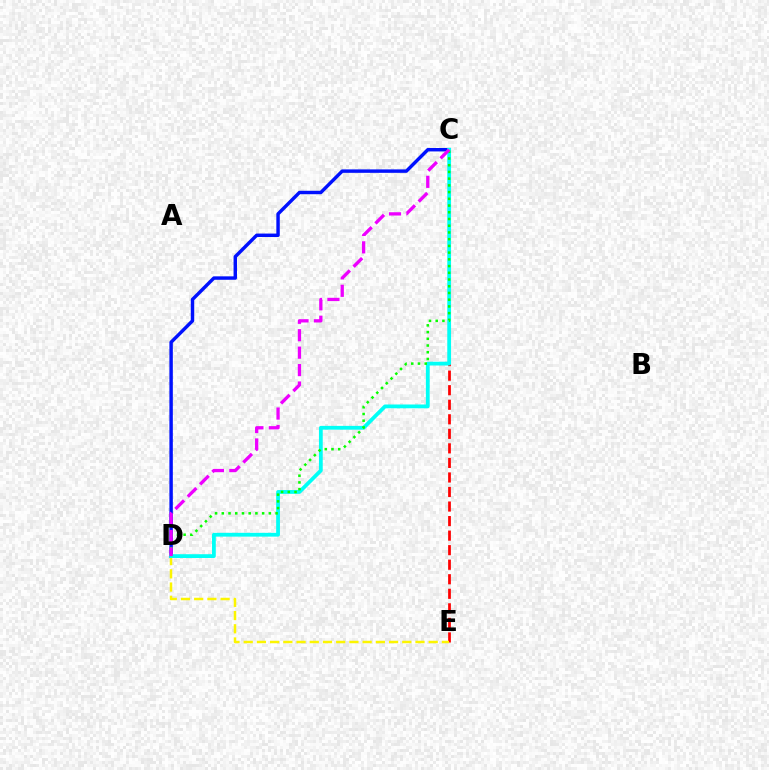{('C', 'E'): [{'color': '#ff0000', 'line_style': 'dashed', 'thickness': 1.98}], ('D', 'E'): [{'color': '#fcf500', 'line_style': 'dashed', 'thickness': 1.8}], ('C', 'D'): [{'color': '#0010ff', 'line_style': 'solid', 'thickness': 2.47}, {'color': '#00fff6', 'line_style': 'solid', 'thickness': 2.73}, {'color': '#08ff00', 'line_style': 'dotted', 'thickness': 1.83}, {'color': '#ee00ff', 'line_style': 'dashed', 'thickness': 2.37}]}